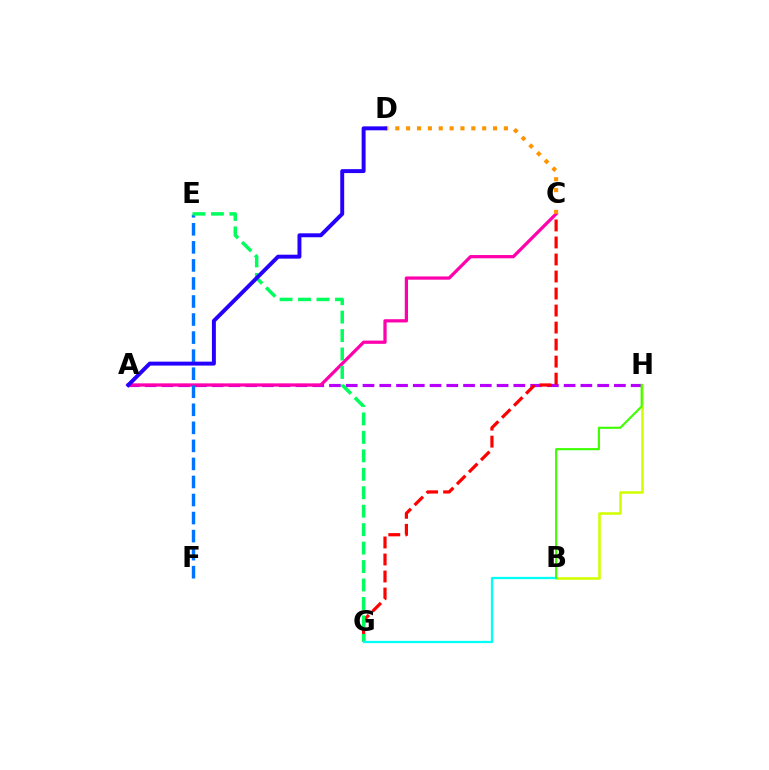{('A', 'H'): [{'color': '#b900ff', 'line_style': 'dashed', 'thickness': 2.28}], ('C', 'G'): [{'color': '#ff0000', 'line_style': 'dashed', 'thickness': 2.31}], ('A', 'C'): [{'color': '#ff00ac', 'line_style': 'solid', 'thickness': 2.34}], ('B', 'H'): [{'color': '#d1ff00', 'line_style': 'solid', 'thickness': 1.85}, {'color': '#3dff00', 'line_style': 'solid', 'thickness': 1.54}], ('C', 'D'): [{'color': '#ff9400', 'line_style': 'dotted', 'thickness': 2.95}], ('E', 'F'): [{'color': '#0074ff', 'line_style': 'dashed', 'thickness': 2.45}], ('E', 'G'): [{'color': '#00ff5c', 'line_style': 'dashed', 'thickness': 2.51}], ('B', 'G'): [{'color': '#00fff6', 'line_style': 'solid', 'thickness': 1.65}], ('A', 'D'): [{'color': '#2500ff', 'line_style': 'solid', 'thickness': 2.84}]}